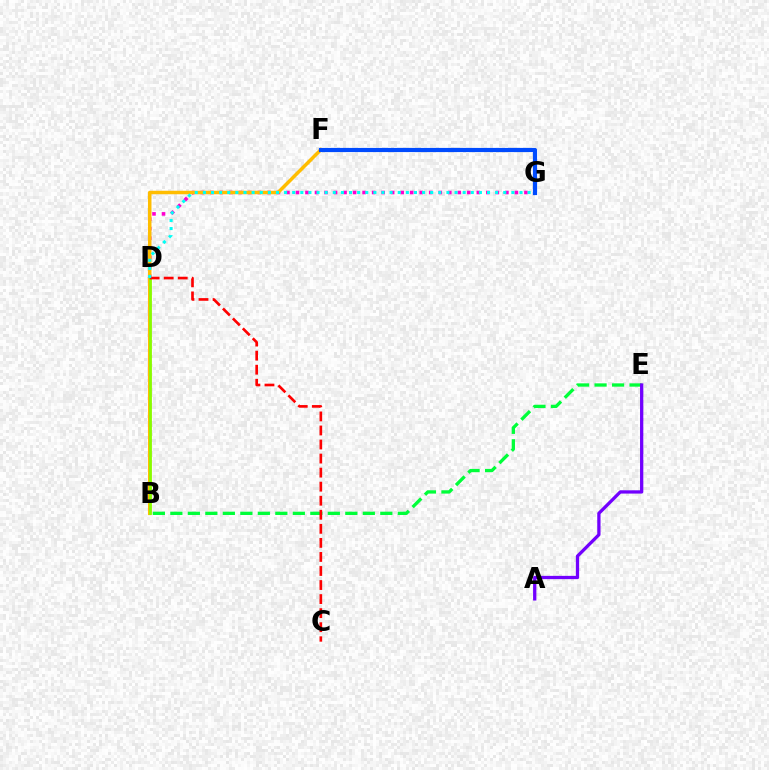{('D', 'G'): [{'color': '#ff00cf', 'line_style': 'dotted', 'thickness': 2.59}, {'color': '#00fff6', 'line_style': 'dotted', 'thickness': 2.21}], ('B', 'F'): [{'color': '#ffbd00', 'line_style': 'solid', 'thickness': 2.52}], ('B', 'E'): [{'color': '#00ff39', 'line_style': 'dashed', 'thickness': 2.38}], ('A', 'E'): [{'color': '#7200ff', 'line_style': 'solid', 'thickness': 2.36}], ('F', 'G'): [{'color': '#004bff', 'line_style': 'solid', 'thickness': 3.0}], ('B', 'D'): [{'color': '#84ff00', 'line_style': 'solid', 'thickness': 1.94}], ('C', 'D'): [{'color': '#ff0000', 'line_style': 'dashed', 'thickness': 1.91}]}